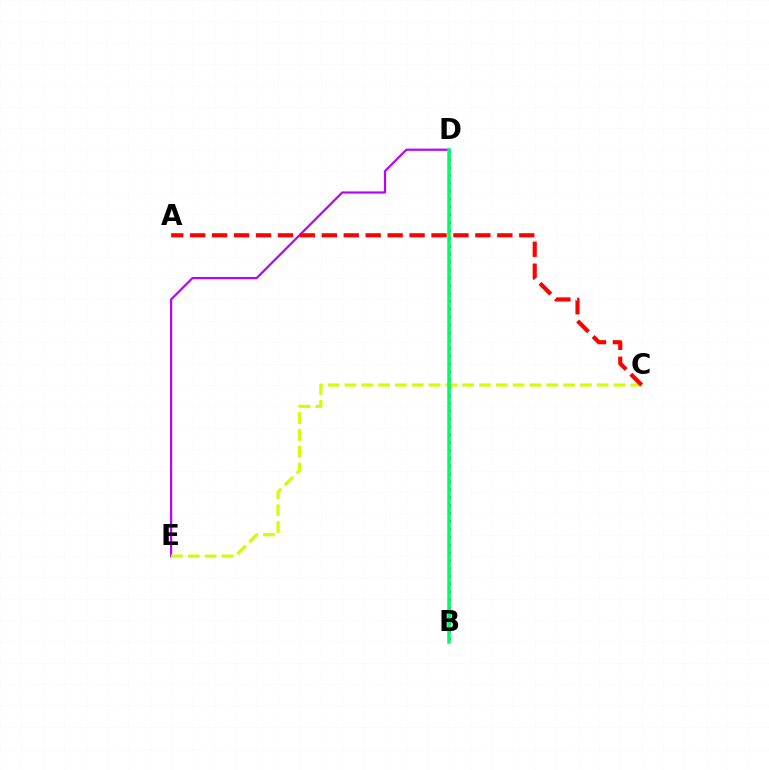{('D', 'E'): [{'color': '#b900ff', 'line_style': 'solid', 'thickness': 1.57}], ('B', 'D'): [{'color': '#0074ff', 'line_style': 'dotted', 'thickness': 2.14}, {'color': '#00ff5c', 'line_style': 'solid', 'thickness': 2.52}], ('C', 'E'): [{'color': '#d1ff00', 'line_style': 'dashed', 'thickness': 2.28}], ('A', 'C'): [{'color': '#ff0000', 'line_style': 'dashed', 'thickness': 2.98}]}